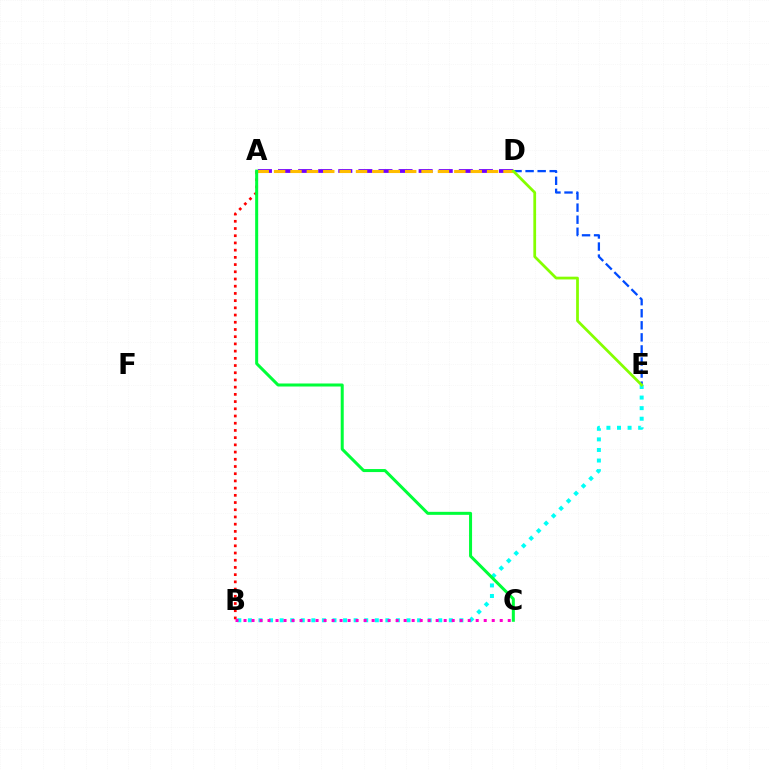{('A', 'B'): [{'color': '#ff0000', 'line_style': 'dotted', 'thickness': 1.96}], ('D', 'E'): [{'color': '#004bff', 'line_style': 'dashed', 'thickness': 1.64}, {'color': '#84ff00', 'line_style': 'solid', 'thickness': 1.98}], ('A', 'D'): [{'color': '#7200ff', 'line_style': 'dashed', 'thickness': 2.73}, {'color': '#ffbd00', 'line_style': 'dashed', 'thickness': 2.23}], ('B', 'E'): [{'color': '#00fff6', 'line_style': 'dotted', 'thickness': 2.87}], ('B', 'C'): [{'color': '#ff00cf', 'line_style': 'dotted', 'thickness': 2.18}], ('A', 'C'): [{'color': '#00ff39', 'line_style': 'solid', 'thickness': 2.17}]}